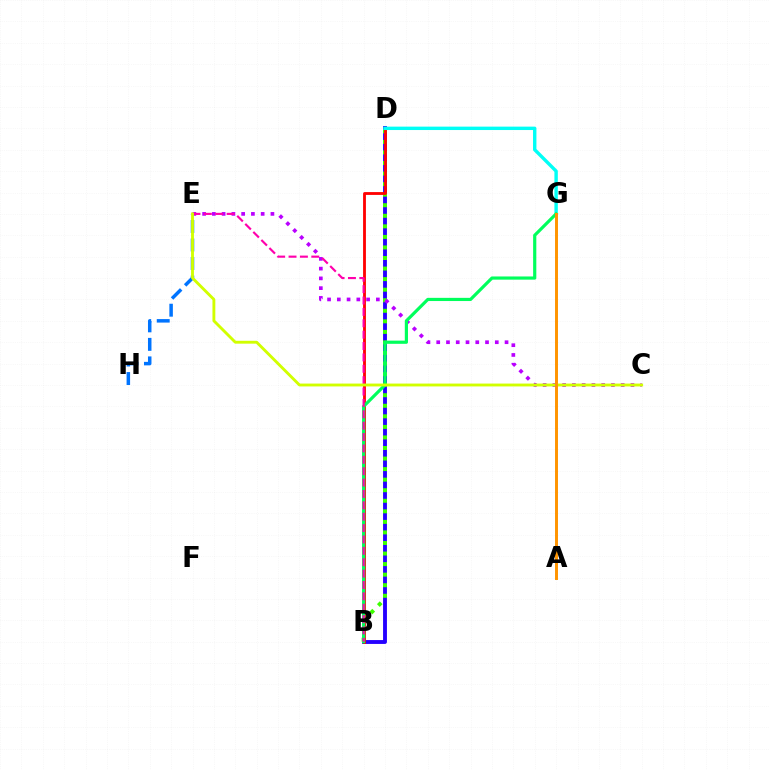{('B', 'D'): [{'color': '#2500ff', 'line_style': 'solid', 'thickness': 2.78}, {'color': '#3dff00', 'line_style': 'dotted', 'thickness': 2.87}, {'color': '#ff0000', 'line_style': 'solid', 'thickness': 2.03}], ('D', 'G'): [{'color': '#00fff6', 'line_style': 'solid', 'thickness': 2.45}], ('C', 'E'): [{'color': '#b900ff', 'line_style': 'dotted', 'thickness': 2.65}, {'color': '#d1ff00', 'line_style': 'solid', 'thickness': 2.07}], ('E', 'H'): [{'color': '#0074ff', 'line_style': 'dashed', 'thickness': 2.52}], ('B', 'G'): [{'color': '#00ff5c', 'line_style': 'solid', 'thickness': 2.29}], ('B', 'E'): [{'color': '#ff00ac', 'line_style': 'dashed', 'thickness': 1.55}], ('A', 'G'): [{'color': '#ff9400', 'line_style': 'solid', 'thickness': 2.13}]}